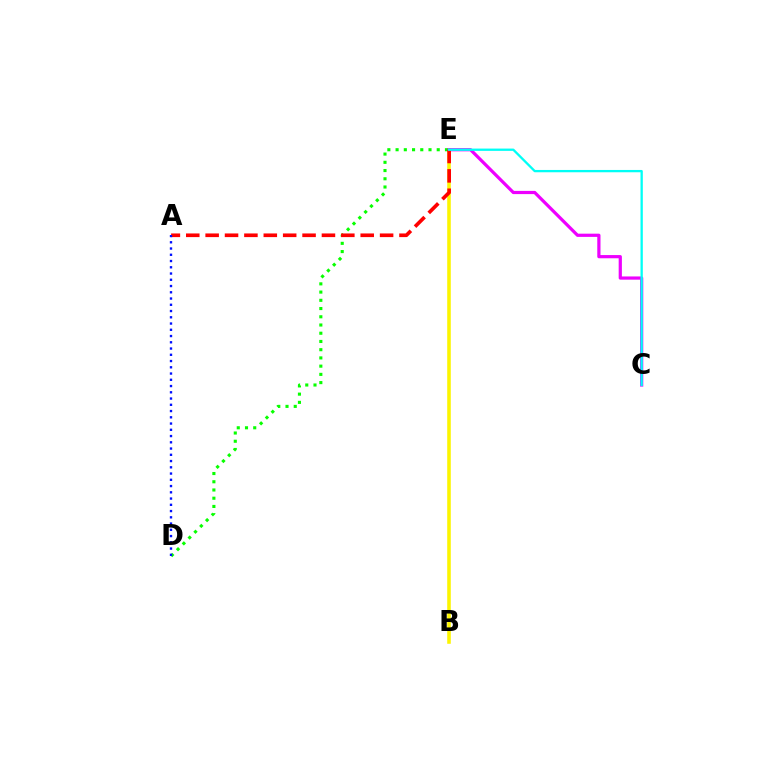{('B', 'E'): [{'color': '#fcf500', 'line_style': 'solid', 'thickness': 2.57}], ('D', 'E'): [{'color': '#08ff00', 'line_style': 'dotted', 'thickness': 2.24}], ('C', 'E'): [{'color': '#ee00ff', 'line_style': 'solid', 'thickness': 2.31}, {'color': '#00fff6', 'line_style': 'solid', 'thickness': 1.66}], ('A', 'E'): [{'color': '#ff0000', 'line_style': 'dashed', 'thickness': 2.63}], ('A', 'D'): [{'color': '#0010ff', 'line_style': 'dotted', 'thickness': 1.7}]}